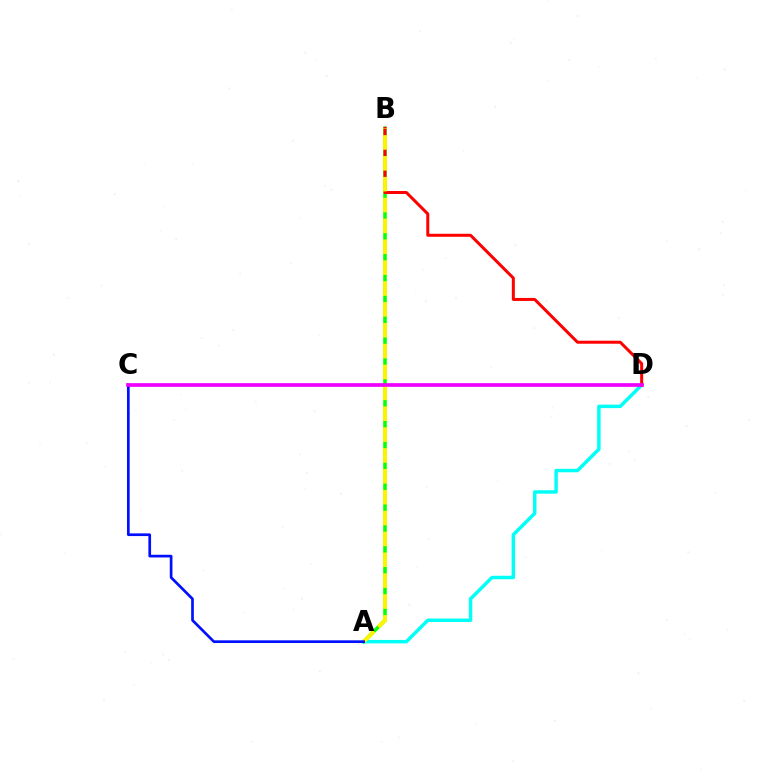{('A', 'B'): [{'color': '#08ff00', 'line_style': 'solid', 'thickness': 2.56}, {'color': '#fcf500', 'line_style': 'dashed', 'thickness': 2.83}], ('A', 'D'): [{'color': '#00fff6', 'line_style': 'solid', 'thickness': 2.5}], ('B', 'D'): [{'color': '#ff0000', 'line_style': 'solid', 'thickness': 2.16}], ('A', 'C'): [{'color': '#0010ff', 'line_style': 'solid', 'thickness': 1.94}], ('C', 'D'): [{'color': '#ee00ff', 'line_style': 'solid', 'thickness': 2.66}]}